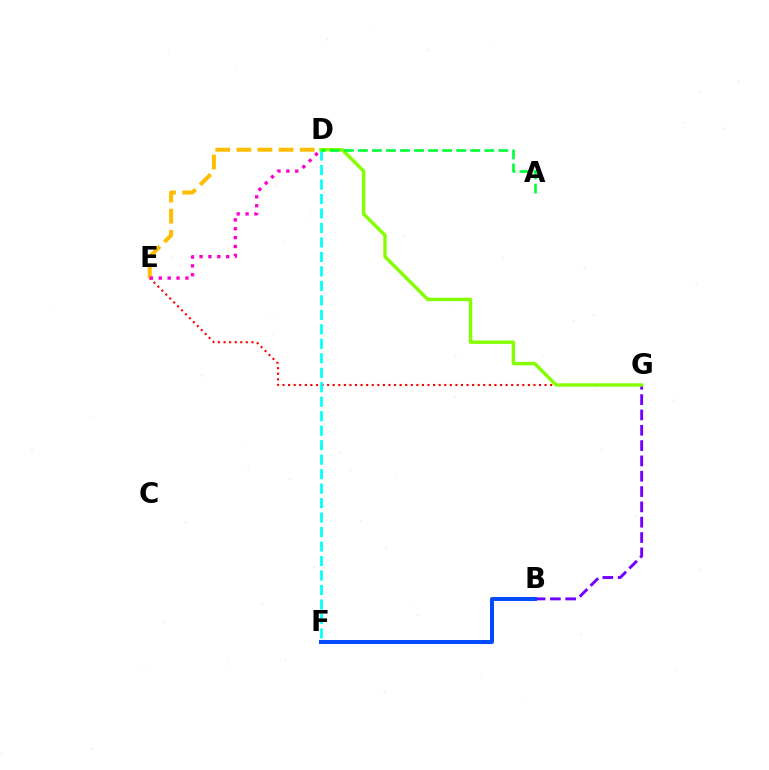{('E', 'G'): [{'color': '#ff0000', 'line_style': 'dotted', 'thickness': 1.51}], ('D', 'E'): [{'color': '#ffbd00', 'line_style': 'dashed', 'thickness': 2.87}, {'color': '#ff00cf', 'line_style': 'dotted', 'thickness': 2.41}], ('B', 'G'): [{'color': '#7200ff', 'line_style': 'dashed', 'thickness': 2.08}], ('D', 'F'): [{'color': '#00fff6', 'line_style': 'dashed', 'thickness': 1.97}], ('B', 'F'): [{'color': '#004bff', 'line_style': 'solid', 'thickness': 2.86}], ('D', 'G'): [{'color': '#84ff00', 'line_style': 'solid', 'thickness': 2.44}], ('A', 'D'): [{'color': '#00ff39', 'line_style': 'dashed', 'thickness': 1.91}]}